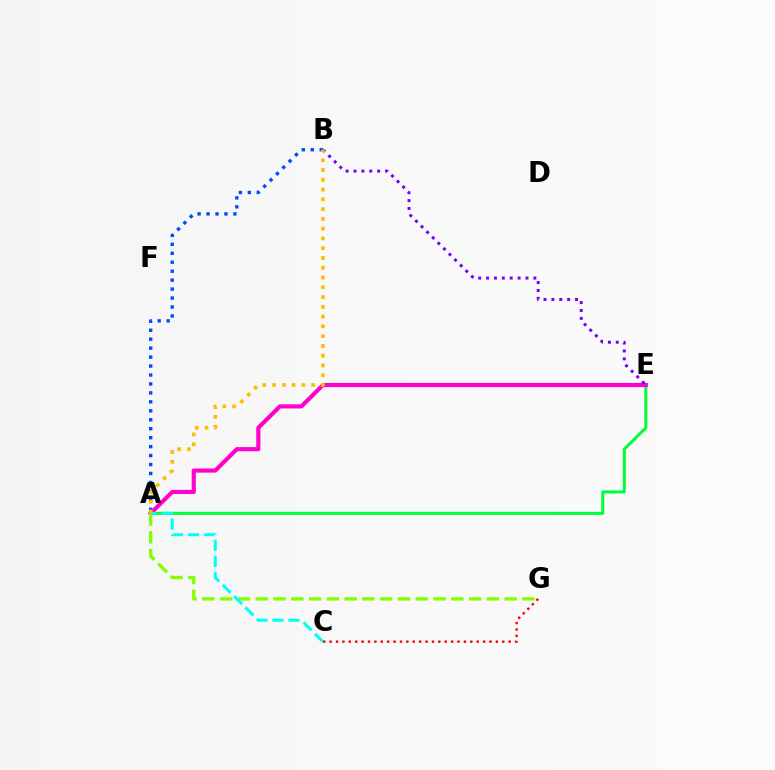{('A', 'B'): [{'color': '#004bff', 'line_style': 'dotted', 'thickness': 2.43}, {'color': '#ffbd00', 'line_style': 'dotted', 'thickness': 2.65}], ('A', 'E'): [{'color': '#00ff39', 'line_style': 'solid', 'thickness': 2.17}, {'color': '#ff00cf', 'line_style': 'solid', 'thickness': 2.98}], ('B', 'E'): [{'color': '#7200ff', 'line_style': 'dotted', 'thickness': 2.14}], ('A', 'G'): [{'color': '#84ff00', 'line_style': 'dashed', 'thickness': 2.42}], ('A', 'C'): [{'color': '#00fff6', 'line_style': 'dashed', 'thickness': 2.18}], ('C', 'G'): [{'color': '#ff0000', 'line_style': 'dotted', 'thickness': 1.74}]}